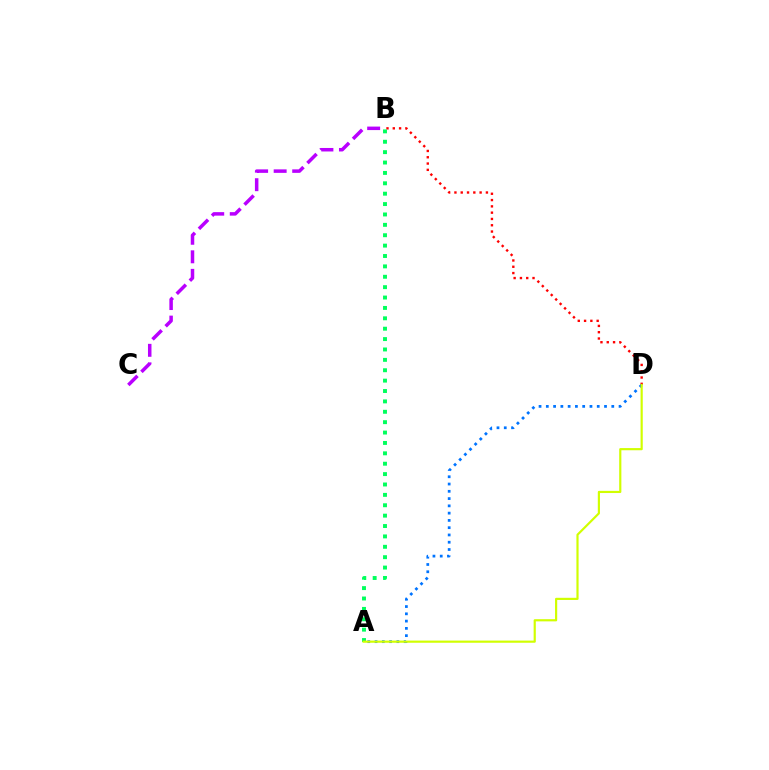{('B', 'D'): [{'color': '#ff0000', 'line_style': 'dotted', 'thickness': 1.71}], ('B', 'C'): [{'color': '#b900ff', 'line_style': 'dashed', 'thickness': 2.52}], ('A', 'B'): [{'color': '#00ff5c', 'line_style': 'dotted', 'thickness': 2.82}], ('A', 'D'): [{'color': '#0074ff', 'line_style': 'dotted', 'thickness': 1.98}, {'color': '#d1ff00', 'line_style': 'solid', 'thickness': 1.57}]}